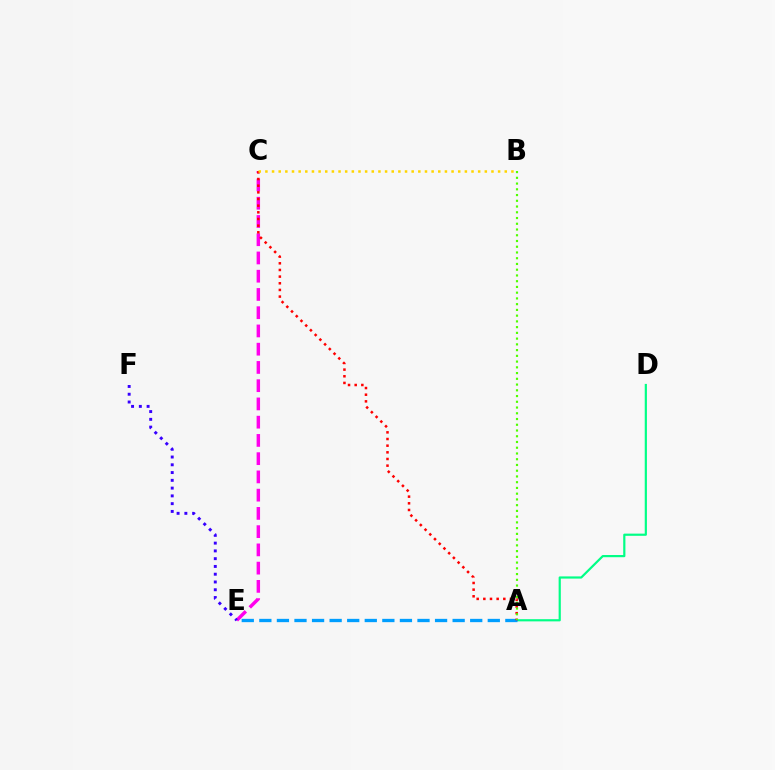{('A', 'D'): [{'color': '#00ff86', 'line_style': 'solid', 'thickness': 1.58}], ('C', 'E'): [{'color': '#ff00ed', 'line_style': 'dashed', 'thickness': 2.48}], ('A', 'E'): [{'color': '#009eff', 'line_style': 'dashed', 'thickness': 2.39}], ('A', 'C'): [{'color': '#ff0000', 'line_style': 'dotted', 'thickness': 1.81}], ('A', 'B'): [{'color': '#4fff00', 'line_style': 'dotted', 'thickness': 1.56}], ('E', 'F'): [{'color': '#3700ff', 'line_style': 'dotted', 'thickness': 2.11}], ('B', 'C'): [{'color': '#ffd500', 'line_style': 'dotted', 'thickness': 1.81}]}